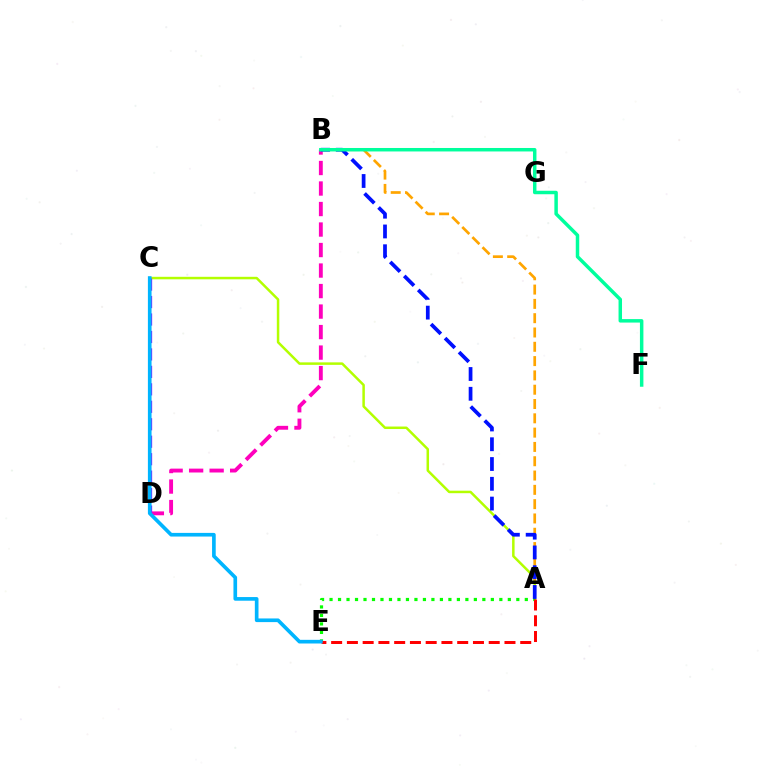{('B', 'D'): [{'color': '#ff00bd', 'line_style': 'dashed', 'thickness': 2.79}], ('A', 'C'): [{'color': '#b3ff00', 'line_style': 'solid', 'thickness': 1.8}], ('A', 'B'): [{'color': '#ffa500', 'line_style': 'dashed', 'thickness': 1.94}, {'color': '#0010ff', 'line_style': 'dashed', 'thickness': 2.69}], ('A', 'E'): [{'color': '#08ff00', 'line_style': 'dotted', 'thickness': 2.31}, {'color': '#ff0000', 'line_style': 'dashed', 'thickness': 2.14}], ('C', 'D'): [{'color': '#9b00ff', 'line_style': 'dashed', 'thickness': 2.37}], ('C', 'E'): [{'color': '#00b5ff', 'line_style': 'solid', 'thickness': 2.63}], ('B', 'F'): [{'color': '#00ff9d', 'line_style': 'solid', 'thickness': 2.5}]}